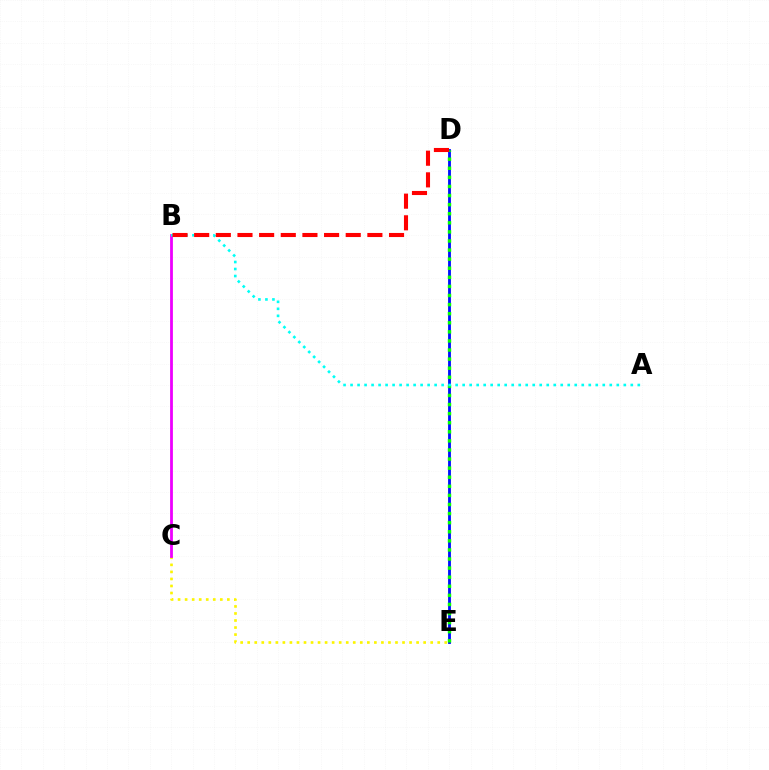{('C', 'E'): [{'color': '#fcf500', 'line_style': 'dotted', 'thickness': 1.91}], ('B', 'C'): [{'color': '#ee00ff', 'line_style': 'solid', 'thickness': 2.01}], ('D', 'E'): [{'color': '#0010ff', 'line_style': 'solid', 'thickness': 2.04}, {'color': '#08ff00', 'line_style': 'dotted', 'thickness': 2.47}], ('A', 'B'): [{'color': '#00fff6', 'line_style': 'dotted', 'thickness': 1.9}], ('B', 'D'): [{'color': '#ff0000', 'line_style': 'dashed', 'thickness': 2.94}]}